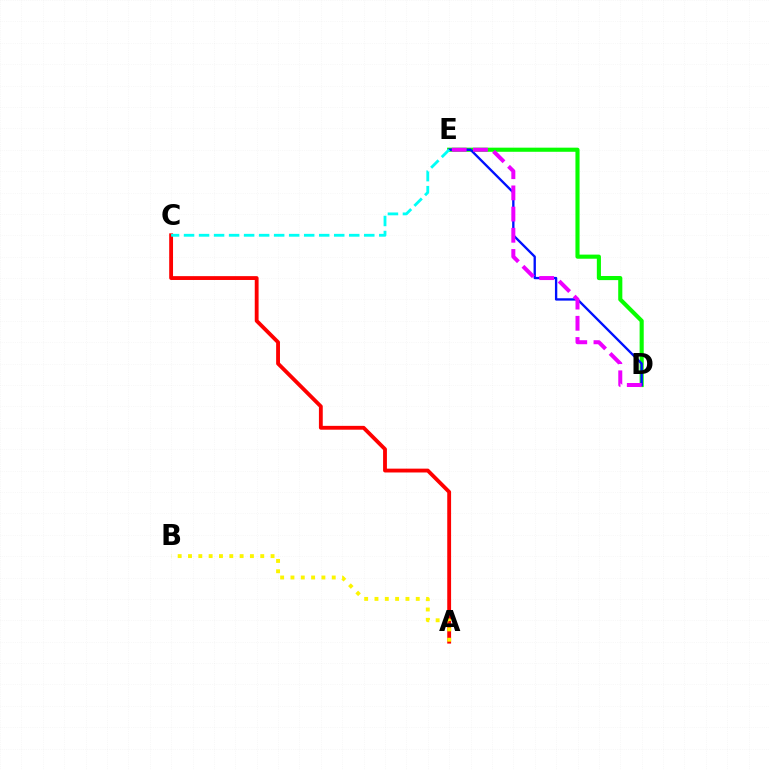{('D', 'E'): [{'color': '#08ff00', 'line_style': 'solid', 'thickness': 2.96}, {'color': '#0010ff', 'line_style': 'solid', 'thickness': 1.69}, {'color': '#ee00ff', 'line_style': 'dashed', 'thickness': 2.88}], ('A', 'C'): [{'color': '#ff0000', 'line_style': 'solid', 'thickness': 2.76}], ('C', 'E'): [{'color': '#00fff6', 'line_style': 'dashed', 'thickness': 2.04}], ('A', 'B'): [{'color': '#fcf500', 'line_style': 'dotted', 'thickness': 2.8}]}